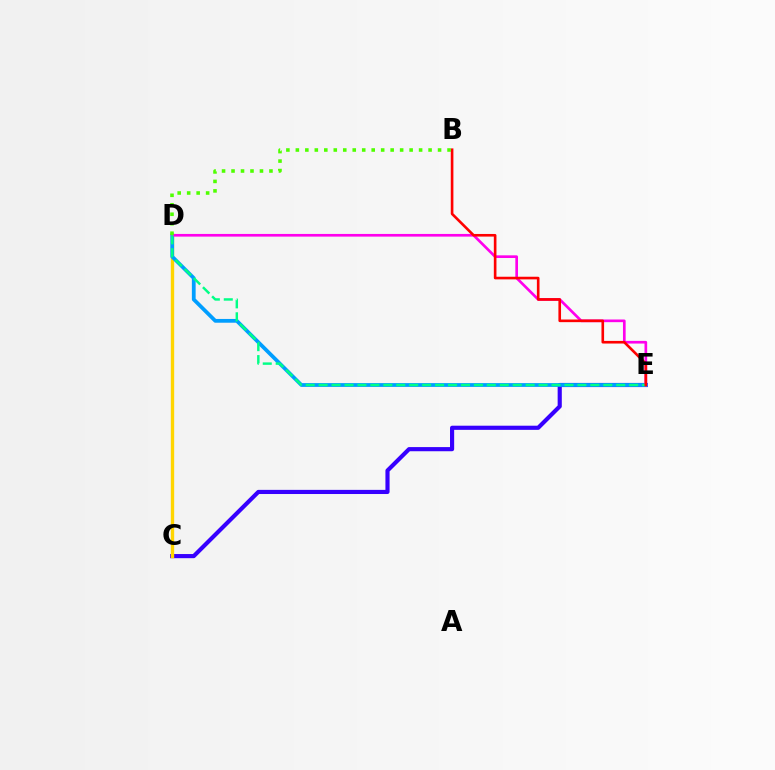{('C', 'E'): [{'color': '#3700ff', 'line_style': 'solid', 'thickness': 2.99}], ('C', 'D'): [{'color': '#ffd500', 'line_style': 'solid', 'thickness': 2.41}], ('D', 'E'): [{'color': '#009eff', 'line_style': 'solid', 'thickness': 2.72}, {'color': '#ff00ed', 'line_style': 'solid', 'thickness': 1.92}, {'color': '#00ff86', 'line_style': 'dashed', 'thickness': 1.76}], ('B', 'E'): [{'color': '#ff0000', 'line_style': 'solid', 'thickness': 1.89}], ('B', 'D'): [{'color': '#4fff00', 'line_style': 'dotted', 'thickness': 2.58}]}